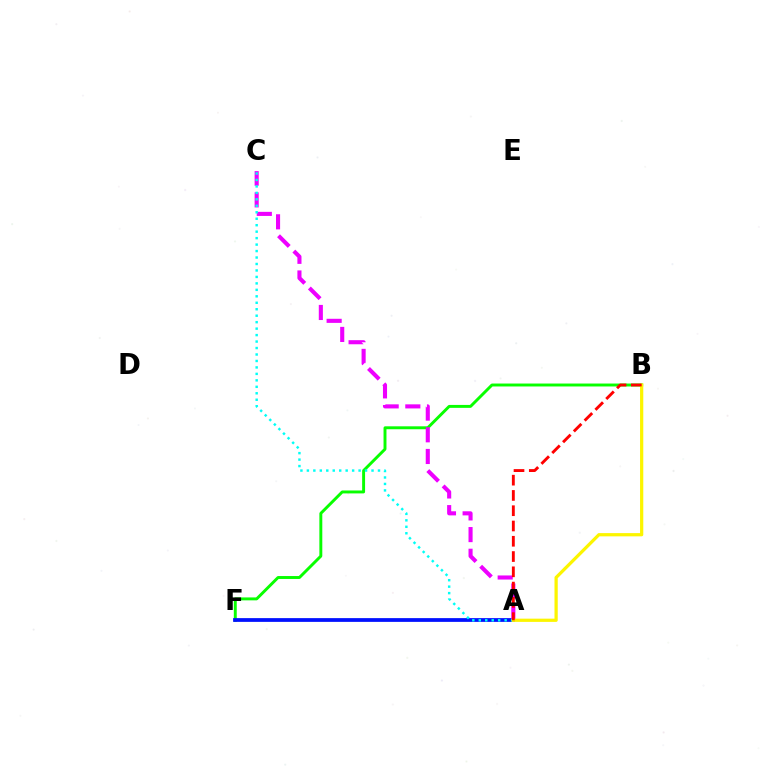{('B', 'F'): [{'color': '#08ff00', 'line_style': 'solid', 'thickness': 2.11}], ('A', 'F'): [{'color': '#0010ff', 'line_style': 'solid', 'thickness': 2.7}], ('A', 'C'): [{'color': '#ee00ff', 'line_style': 'dashed', 'thickness': 2.94}, {'color': '#00fff6', 'line_style': 'dotted', 'thickness': 1.76}], ('A', 'B'): [{'color': '#fcf500', 'line_style': 'solid', 'thickness': 2.33}, {'color': '#ff0000', 'line_style': 'dashed', 'thickness': 2.08}]}